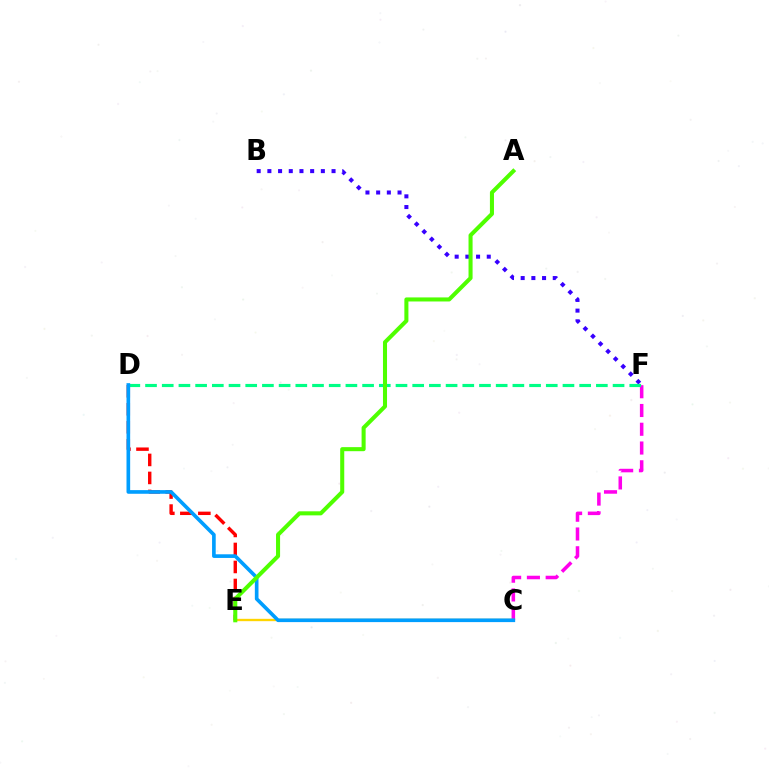{('C', 'F'): [{'color': '#ff00ed', 'line_style': 'dashed', 'thickness': 2.55}], ('B', 'F'): [{'color': '#3700ff', 'line_style': 'dotted', 'thickness': 2.91}], ('C', 'E'): [{'color': '#ffd500', 'line_style': 'solid', 'thickness': 1.69}], ('D', 'E'): [{'color': '#ff0000', 'line_style': 'dashed', 'thickness': 2.45}], ('D', 'F'): [{'color': '#00ff86', 'line_style': 'dashed', 'thickness': 2.27}], ('C', 'D'): [{'color': '#009eff', 'line_style': 'solid', 'thickness': 2.63}], ('A', 'E'): [{'color': '#4fff00', 'line_style': 'solid', 'thickness': 2.92}]}